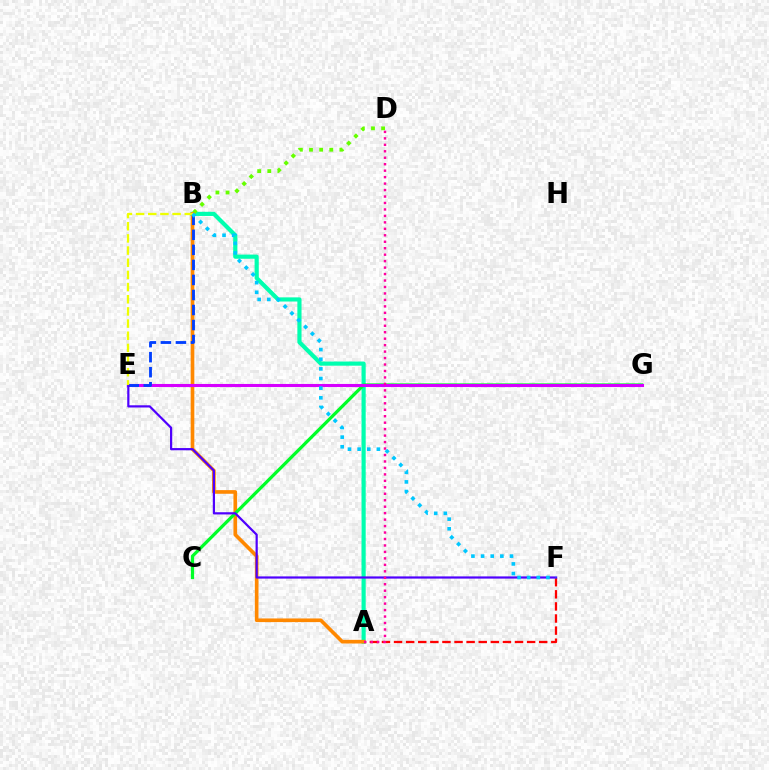{('A', 'F'): [{'color': '#ff0000', 'line_style': 'dashed', 'thickness': 1.64}], ('A', 'B'): [{'color': '#00ffaf', 'line_style': 'solid', 'thickness': 2.99}, {'color': '#ff8800', 'line_style': 'solid', 'thickness': 2.63}], ('B', 'D'): [{'color': '#66ff00', 'line_style': 'dotted', 'thickness': 2.75}], ('C', 'G'): [{'color': '#00ff27', 'line_style': 'solid', 'thickness': 2.32}], ('E', 'G'): [{'color': '#d600ff', 'line_style': 'solid', 'thickness': 2.22}], ('B', 'E'): [{'color': '#003fff', 'line_style': 'dashed', 'thickness': 2.04}, {'color': '#eeff00', 'line_style': 'dashed', 'thickness': 1.65}], ('E', 'F'): [{'color': '#4f00ff', 'line_style': 'solid', 'thickness': 1.59}], ('A', 'D'): [{'color': '#ff00a0', 'line_style': 'dotted', 'thickness': 1.76}], ('B', 'F'): [{'color': '#00c7ff', 'line_style': 'dotted', 'thickness': 2.62}]}